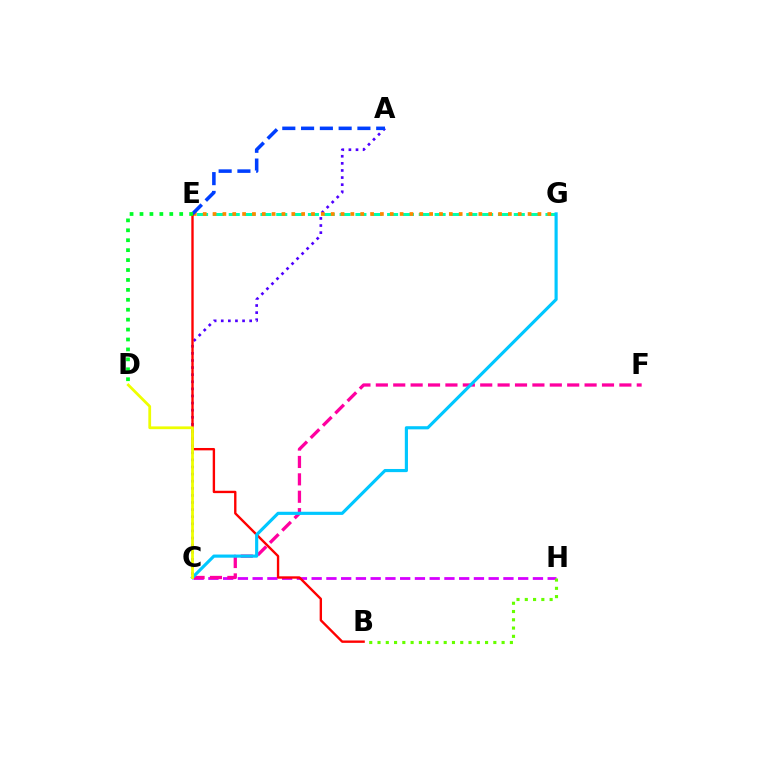{('A', 'C'): [{'color': '#4f00ff', 'line_style': 'dotted', 'thickness': 1.93}], ('E', 'G'): [{'color': '#00ffaf', 'line_style': 'dashed', 'thickness': 2.15}, {'color': '#ff8800', 'line_style': 'dotted', 'thickness': 2.67}], ('C', 'H'): [{'color': '#d600ff', 'line_style': 'dashed', 'thickness': 2.0}], ('B', 'E'): [{'color': '#ff0000', 'line_style': 'solid', 'thickness': 1.71}], ('C', 'F'): [{'color': '#ff00a0', 'line_style': 'dashed', 'thickness': 2.36}], ('C', 'G'): [{'color': '#00c7ff', 'line_style': 'solid', 'thickness': 2.27}], ('B', 'H'): [{'color': '#66ff00', 'line_style': 'dotted', 'thickness': 2.25}], ('A', 'E'): [{'color': '#003fff', 'line_style': 'dashed', 'thickness': 2.55}], ('D', 'E'): [{'color': '#00ff27', 'line_style': 'dotted', 'thickness': 2.7}], ('C', 'D'): [{'color': '#eeff00', 'line_style': 'solid', 'thickness': 2.0}]}